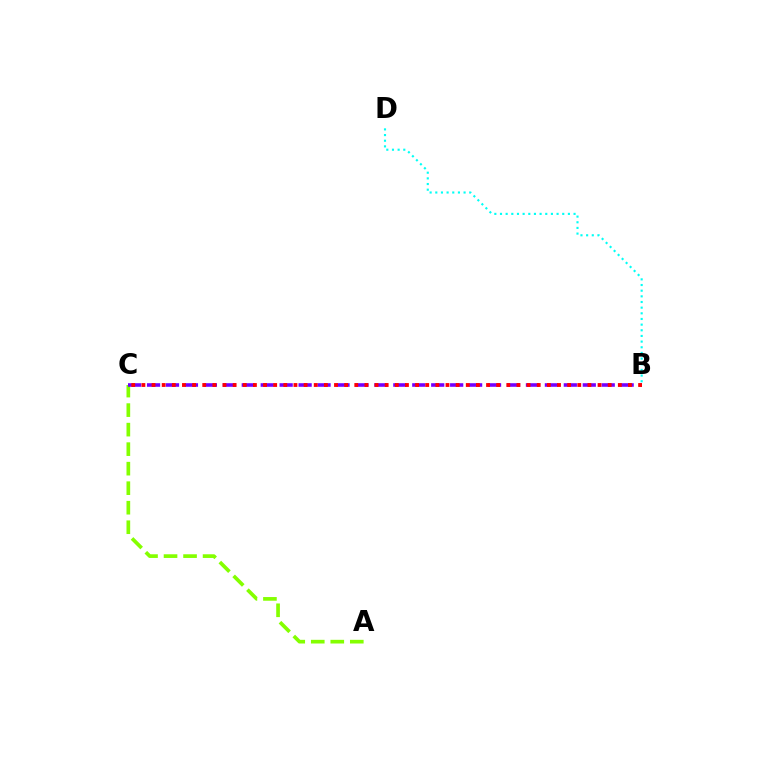{('A', 'C'): [{'color': '#84ff00', 'line_style': 'dashed', 'thickness': 2.65}], ('B', 'C'): [{'color': '#7200ff', 'line_style': 'dashed', 'thickness': 2.57}, {'color': '#ff0000', 'line_style': 'dotted', 'thickness': 2.75}], ('B', 'D'): [{'color': '#00fff6', 'line_style': 'dotted', 'thickness': 1.54}]}